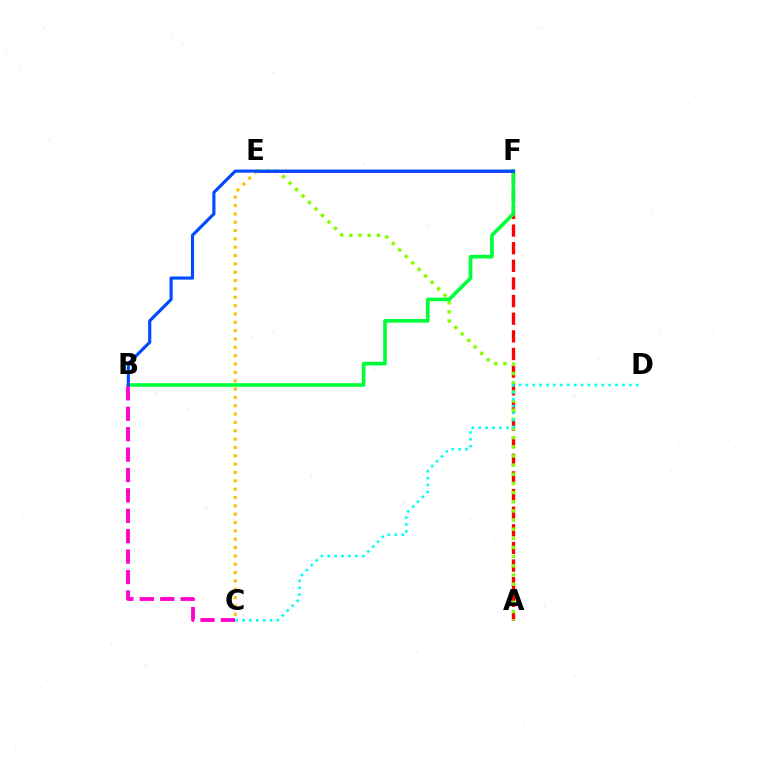{('A', 'F'): [{'color': '#ff0000', 'line_style': 'dashed', 'thickness': 2.4}], ('B', 'F'): [{'color': '#00ff39', 'line_style': 'solid', 'thickness': 2.62}, {'color': '#004bff', 'line_style': 'solid', 'thickness': 2.26}], ('A', 'E'): [{'color': '#84ff00', 'line_style': 'dotted', 'thickness': 2.49}], ('C', 'D'): [{'color': '#00fff6', 'line_style': 'dotted', 'thickness': 1.88}], ('E', 'F'): [{'color': '#7200ff', 'line_style': 'solid', 'thickness': 1.89}], ('C', 'E'): [{'color': '#ffbd00', 'line_style': 'dotted', 'thickness': 2.27}], ('B', 'C'): [{'color': '#ff00cf', 'line_style': 'dashed', 'thickness': 2.77}]}